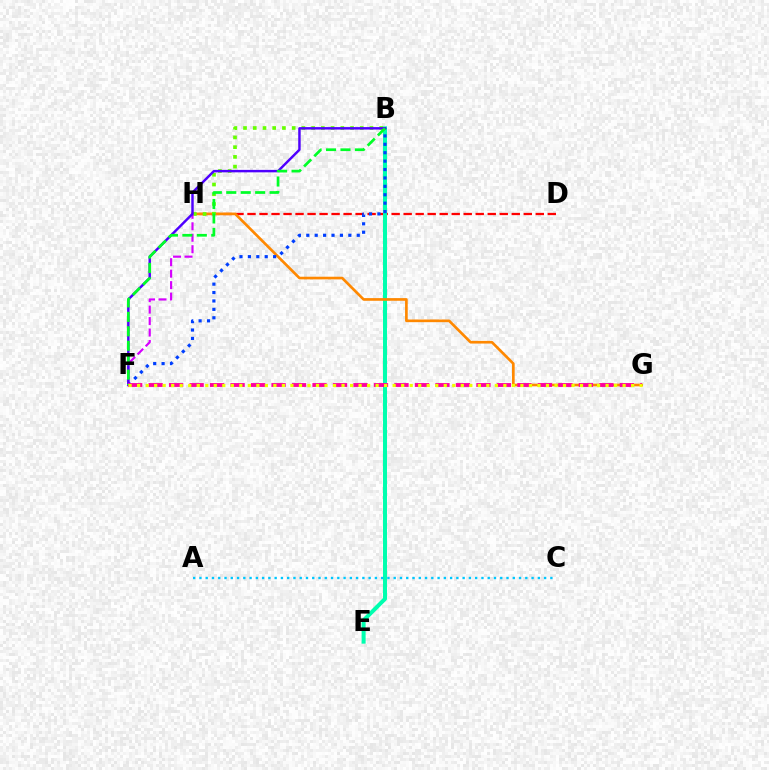{('D', 'H'): [{'color': '#ff0000', 'line_style': 'dashed', 'thickness': 1.63}], ('B', 'E'): [{'color': '#00ffaf', 'line_style': 'solid', 'thickness': 2.89}], ('G', 'H'): [{'color': '#ff8800', 'line_style': 'solid', 'thickness': 1.92}], ('A', 'C'): [{'color': '#00c7ff', 'line_style': 'dotted', 'thickness': 1.7}], ('B', 'F'): [{'color': '#003fff', 'line_style': 'dotted', 'thickness': 2.28}, {'color': '#4f00ff', 'line_style': 'solid', 'thickness': 1.77}, {'color': '#00ff27', 'line_style': 'dashed', 'thickness': 1.96}], ('B', 'H'): [{'color': '#66ff00', 'line_style': 'dotted', 'thickness': 2.64}], ('F', 'H'): [{'color': '#d600ff', 'line_style': 'dashed', 'thickness': 1.56}], ('F', 'G'): [{'color': '#ff00a0', 'line_style': 'dashed', 'thickness': 2.78}, {'color': '#eeff00', 'line_style': 'dotted', 'thickness': 2.31}]}